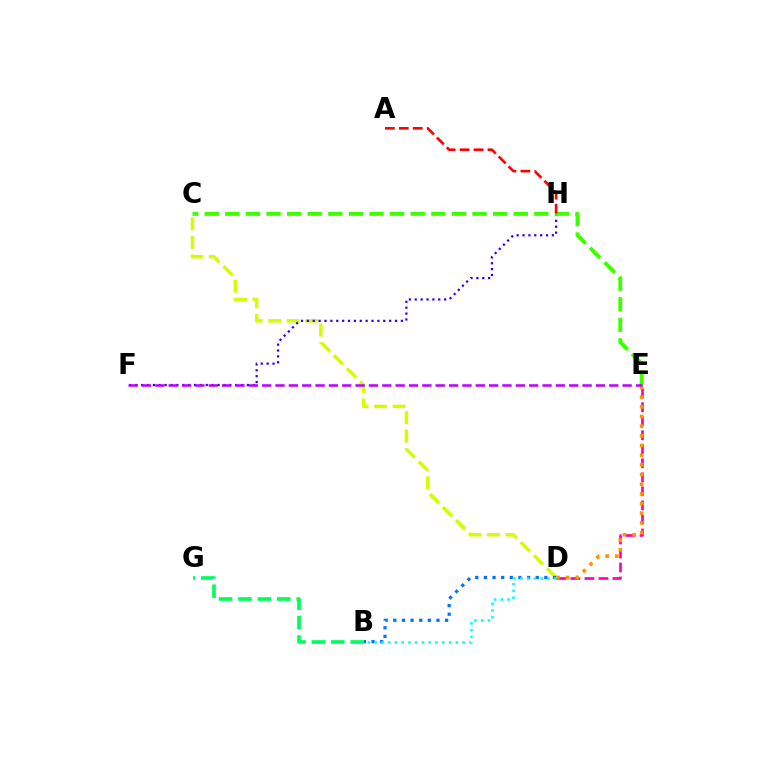{('C', 'D'): [{'color': '#d1ff00', 'line_style': 'dashed', 'thickness': 2.51}], ('B', 'D'): [{'color': '#0074ff', 'line_style': 'dotted', 'thickness': 2.35}, {'color': '#00fff6', 'line_style': 'dotted', 'thickness': 1.84}], ('D', 'E'): [{'color': '#ff00ac', 'line_style': 'dashed', 'thickness': 1.9}, {'color': '#ff9400', 'line_style': 'dotted', 'thickness': 2.63}], ('F', 'H'): [{'color': '#2500ff', 'line_style': 'dotted', 'thickness': 1.6}], ('C', 'E'): [{'color': '#3dff00', 'line_style': 'dashed', 'thickness': 2.8}], ('A', 'H'): [{'color': '#ff0000', 'line_style': 'dashed', 'thickness': 1.89}], ('E', 'F'): [{'color': '#b900ff', 'line_style': 'dashed', 'thickness': 1.81}], ('B', 'G'): [{'color': '#00ff5c', 'line_style': 'dashed', 'thickness': 2.64}]}